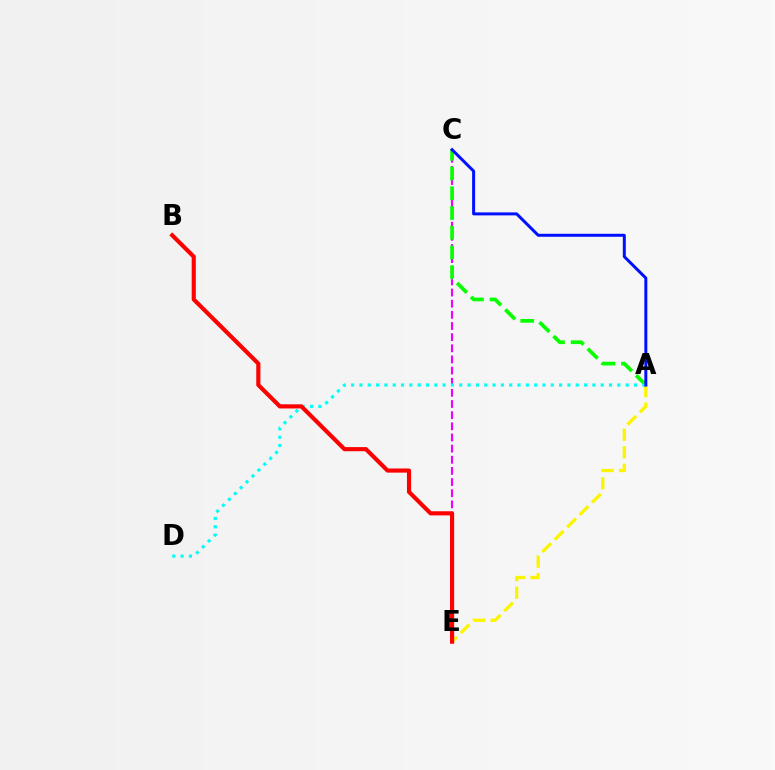{('C', 'E'): [{'color': '#ee00ff', 'line_style': 'dashed', 'thickness': 1.51}], ('A', 'C'): [{'color': '#08ff00', 'line_style': 'dashed', 'thickness': 2.68}, {'color': '#0010ff', 'line_style': 'solid', 'thickness': 2.15}], ('A', 'E'): [{'color': '#fcf500', 'line_style': 'dashed', 'thickness': 2.38}], ('A', 'D'): [{'color': '#00fff6', 'line_style': 'dotted', 'thickness': 2.26}], ('B', 'E'): [{'color': '#ff0000', 'line_style': 'solid', 'thickness': 2.97}]}